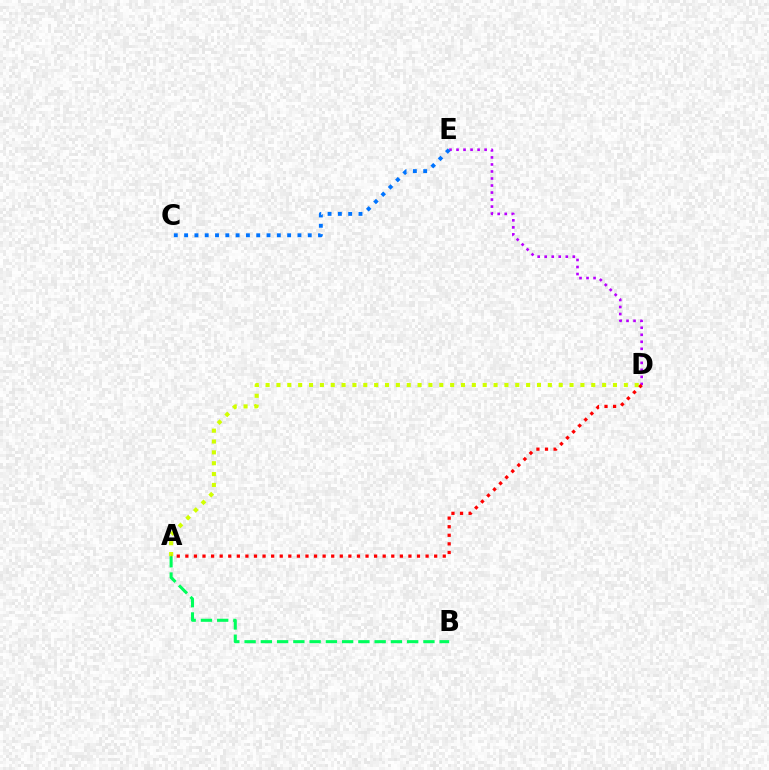{('A', 'B'): [{'color': '#00ff5c', 'line_style': 'dashed', 'thickness': 2.21}], ('A', 'D'): [{'color': '#d1ff00', 'line_style': 'dotted', 'thickness': 2.95}, {'color': '#ff0000', 'line_style': 'dotted', 'thickness': 2.33}], ('D', 'E'): [{'color': '#b900ff', 'line_style': 'dotted', 'thickness': 1.91}], ('C', 'E'): [{'color': '#0074ff', 'line_style': 'dotted', 'thickness': 2.8}]}